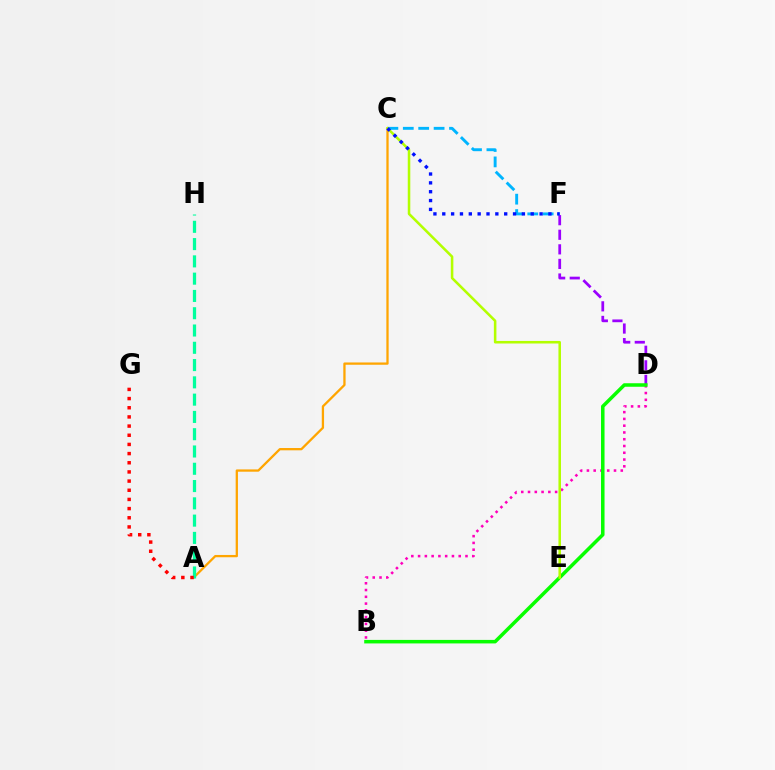{('A', 'C'): [{'color': '#ffa500', 'line_style': 'solid', 'thickness': 1.65}], ('A', 'H'): [{'color': '#00ff9d', 'line_style': 'dashed', 'thickness': 2.35}], ('D', 'F'): [{'color': '#9b00ff', 'line_style': 'dashed', 'thickness': 1.98}], ('B', 'D'): [{'color': '#ff00bd', 'line_style': 'dotted', 'thickness': 1.84}, {'color': '#08ff00', 'line_style': 'solid', 'thickness': 2.53}], ('C', 'F'): [{'color': '#00b5ff', 'line_style': 'dashed', 'thickness': 2.09}, {'color': '#0010ff', 'line_style': 'dotted', 'thickness': 2.4}], ('C', 'E'): [{'color': '#b3ff00', 'line_style': 'solid', 'thickness': 1.84}], ('A', 'G'): [{'color': '#ff0000', 'line_style': 'dotted', 'thickness': 2.49}]}